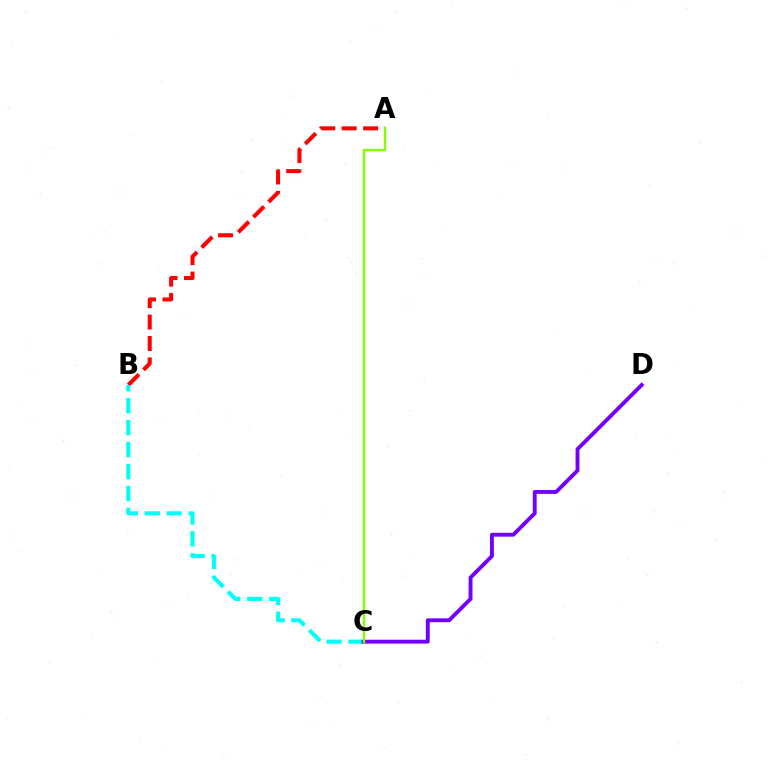{('A', 'B'): [{'color': '#ff0000', 'line_style': 'dashed', 'thickness': 2.91}], ('B', 'C'): [{'color': '#00fff6', 'line_style': 'dashed', 'thickness': 2.98}], ('C', 'D'): [{'color': '#7200ff', 'line_style': 'solid', 'thickness': 2.79}], ('A', 'C'): [{'color': '#84ff00', 'line_style': 'solid', 'thickness': 1.73}]}